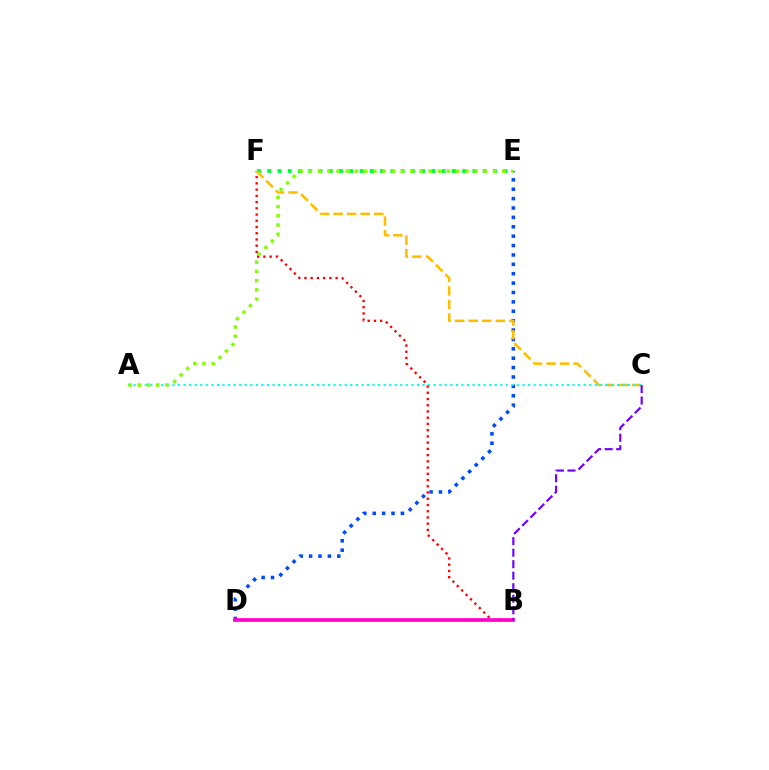{('E', 'F'): [{'color': '#00ff39', 'line_style': 'dotted', 'thickness': 2.79}], ('D', 'E'): [{'color': '#004bff', 'line_style': 'dotted', 'thickness': 2.55}], ('B', 'F'): [{'color': '#ff0000', 'line_style': 'dotted', 'thickness': 1.69}], ('C', 'F'): [{'color': '#ffbd00', 'line_style': 'dashed', 'thickness': 1.83}], ('A', 'C'): [{'color': '#00fff6', 'line_style': 'dotted', 'thickness': 1.51}], ('B', 'D'): [{'color': '#ff00cf', 'line_style': 'solid', 'thickness': 2.66}], ('B', 'C'): [{'color': '#7200ff', 'line_style': 'dashed', 'thickness': 1.56}], ('A', 'E'): [{'color': '#84ff00', 'line_style': 'dotted', 'thickness': 2.5}]}